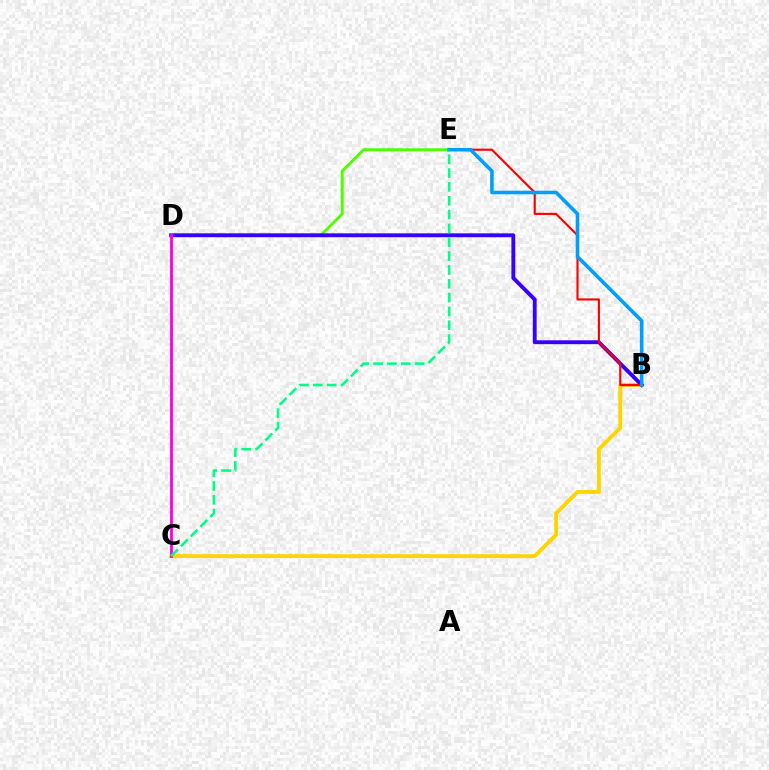{('D', 'E'): [{'color': '#4fff00', 'line_style': 'solid', 'thickness': 2.1}], ('B', 'C'): [{'color': '#ffd500', 'line_style': 'solid', 'thickness': 2.78}], ('B', 'D'): [{'color': '#3700ff', 'line_style': 'solid', 'thickness': 2.79}], ('B', 'E'): [{'color': '#ff0000', 'line_style': 'solid', 'thickness': 1.54}, {'color': '#009eff', 'line_style': 'solid', 'thickness': 2.57}], ('C', 'D'): [{'color': '#ff00ed', 'line_style': 'solid', 'thickness': 2.06}], ('C', 'E'): [{'color': '#00ff86', 'line_style': 'dashed', 'thickness': 1.88}]}